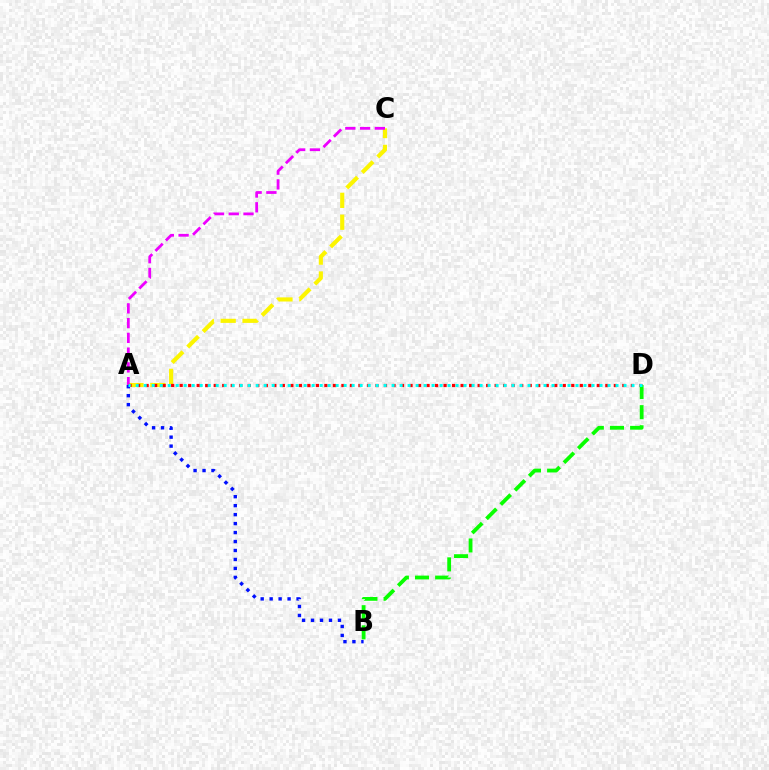{('A', 'C'): [{'color': '#fcf500', 'line_style': 'dashed', 'thickness': 2.97}, {'color': '#ee00ff', 'line_style': 'dashed', 'thickness': 2.0}], ('A', 'D'): [{'color': '#ff0000', 'line_style': 'dotted', 'thickness': 2.31}, {'color': '#00fff6', 'line_style': 'dotted', 'thickness': 2.17}], ('B', 'D'): [{'color': '#08ff00', 'line_style': 'dashed', 'thickness': 2.74}], ('A', 'B'): [{'color': '#0010ff', 'line_style': 'dotted', 'thickness': 2.44}]}